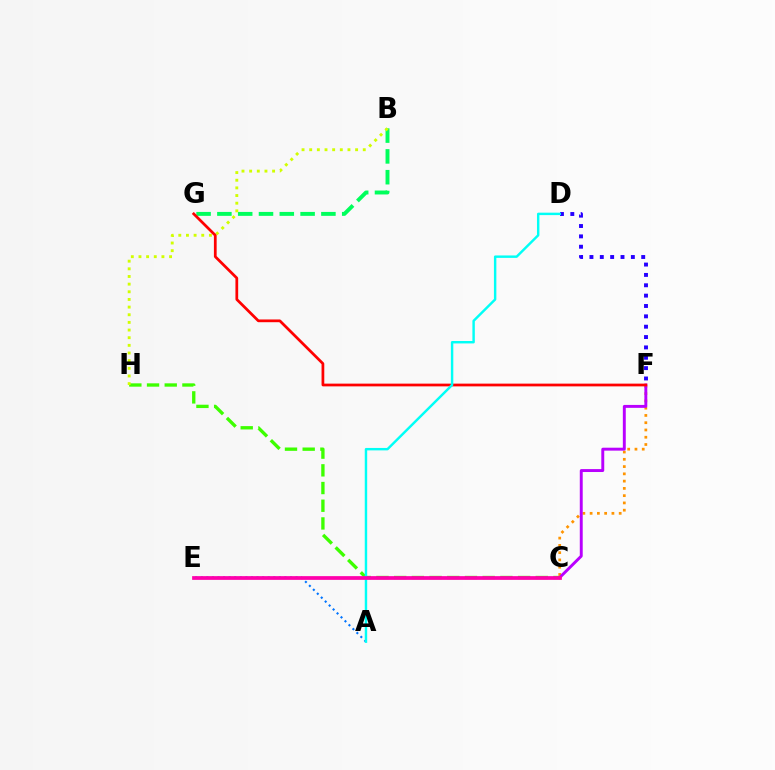{('B', 'G'): [{'color': '#00ff5c', 'line_style': 'dashed', 'thickness': 2.83}], ('C', 'H'): [{'color': '#3dff00', 'line_style': 'dashed', 'thickness': 2.4}], ('D', 'F'): [{'color': '#2500ff', 'line_style': 'dotted', 'thickness': 2.81}], ('C', 'F'): [{'color': '#ff9400', 'line_style': 'dotted', 'thickness': 1.97}, {'color': '#b900ff', 'line_style': 'solid', 'thickness': 2.1}], ('B', 'H'): [{'color': '#d1ff00', 'line_style': 'dotted', 'thickness': 2.08}], ('F', 'G'): [{'color': '#ff0000', 'line_style': 'solid', 'thickness': 1.97}], ('A', 'E'): [{'color': '#0074ff', 'line_style': 'dotted', 'thickness': 1.52}], ('A', 'D'): [{'color': '#00fff6', 'line_style': 'solid', 'thickness': 1.75}], ('C', 'E'): [{'color': '#ff00ac', 'line_style': 'solid', 'thickness': 2.69}]}